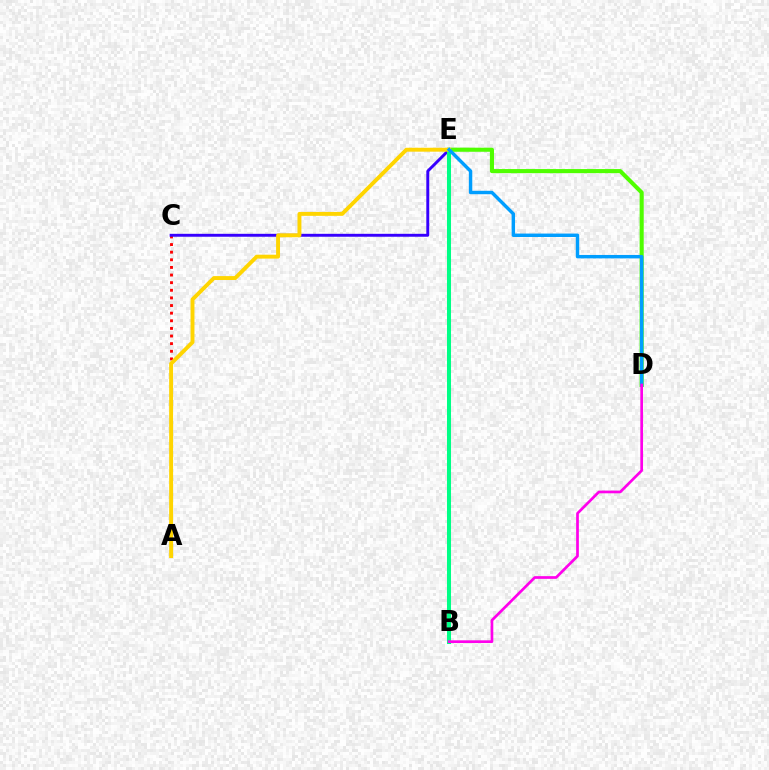{('D', 'E'): [{'color': '#4fff00', 'line_style': 'solid', 'thickness': 2.95}, {'color': '#009eff', 'line_style': 'solid', 'thickness': 2.47}], ('A', 'C'): [{'color': '#ff0000', 'line_style': 'dotted', 'thickness': 2.07}], ('C', 'E'): [{'color': '#3700ff', 'line_style': 'solid', 'thickness': 2.1}], ('B', 'E'): [{'color': '#00ff86', 'line_style': 'solid', 'thickness': 2.9}], ('A', 'E'): [{'color': '#ffd500', 'line_style': 'solid', 'thickness': 2.82}], ('B', 'D'): [{'color': '#ff00ed', 'line_style': 'solid', 'thickness': 1.95}]}